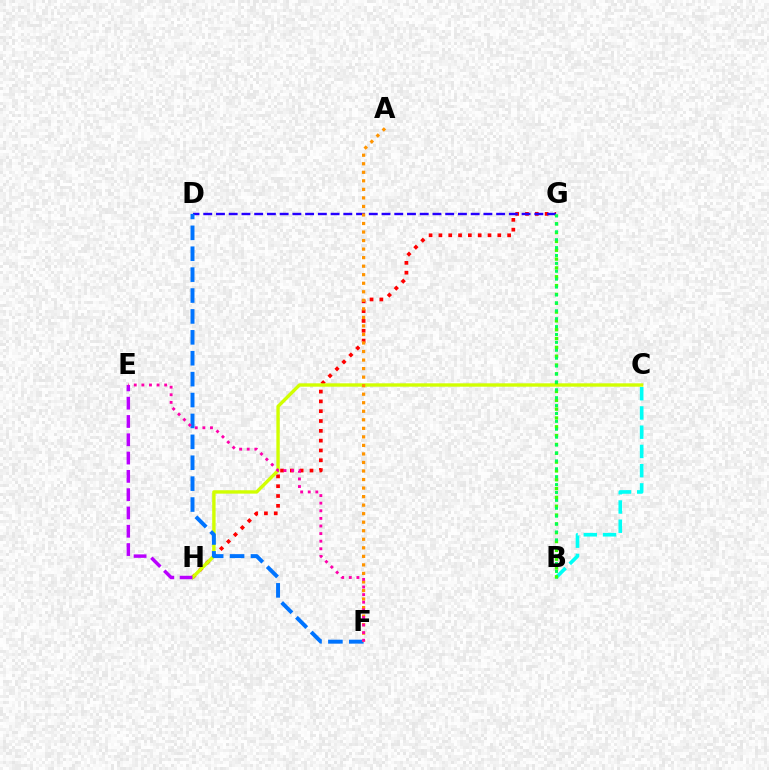{('G', 'H'): [{'color': '#ff0000', 'line_style': 'dotted', 'thickness': 2.67}], ('C', 'H'): [{'color': '#d1ff00', 'line_style': 'solid', 'thickness': 2.43}], ('D', 'G'): [{'color': '#2500ff', 'line_style': 'dashed', 'thickness': 1.73}], ('D', 'F'): [{'color': '#0074ff', 'line_style': 'dashed', 'thickness': 2.84}], ('A', 'F'): [{'color': '#ff9400', 'line_style': 'dotted', 'thickness': 2.32}], ('E', 'H'): [{'color': '#b900ff', 'line_style': 'dashed', 'thickness': 2.49}], ('E', 'F'): [{'color': '#ff00ac', 'line_style': 'dotted', 'thickness': 2.07}], ('B', 'C'): [{'color': '#00fff6', 'line_style': 'dashed', 'thickness': 2.61}], ('B', 'G'): [{'color': '#3dff00', 'line_style': 'dotted', 'thickness': 2.4}, {'color': '#00ff5c', 'line_style': 'dotted', 'thickness': 2.15}]}